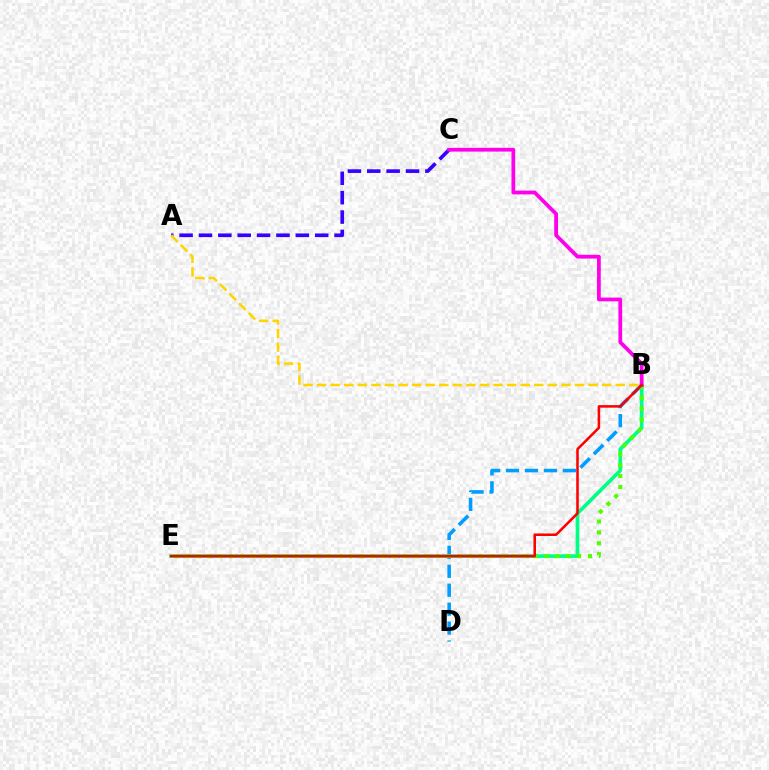{('B', 'D'): [{'color': '#009eff', 'line_style': 'dashed', 'thickness': 2.57}], ('B', 'E'): [{'color': '#00ff86', 'line_style': 'solid', 'thickness': 2.65}, {'color': '#4fff00', 'line_style': 'dotted', 'thickness': 2.95}, {'color': '#ff0000', 'line_style': 'solid', 'thickness': 1.83}], ('A', 'C'): [{'color': '#3700ff', 'line_style': 'dashed', 'thickness': 2.63}], ('A', 'B'): [{'color': '#ffd500', 'line_style': 'dashed', 'thickness': 1.84}], ('B', 'C'): [{'color': '#ff00ed', 'line_style': 'solid', 'thickness': 2.7}]}